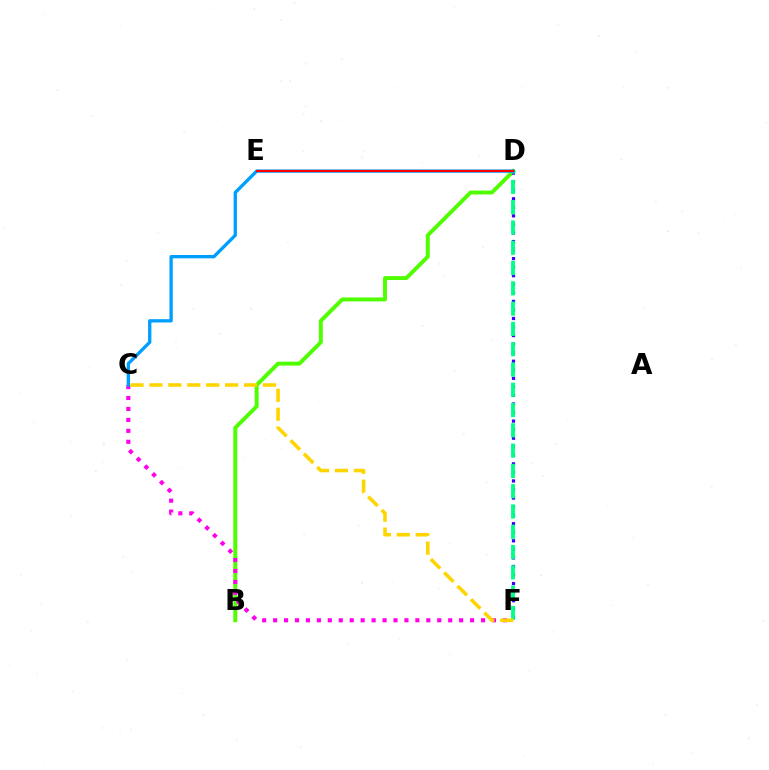{('B', 'D'): [{'color': '#4fff00', 'line_style': 'solid', 'thickness': 2.83}], ('C', 'F'): [{'color': '#ff00ed', 'line_style': 'dotted', 'thickness': 2.97}, {'color': '#ffd500', 'line_style': 'dashed', 'thickness': 2.57}], ('D', 'F'): [{'color': '#3700ff', 'line_style': 'dotted', 'thickness': 2.32}, {'color': '#00ff86', 'line_style': 'dashed', 'thickness': 2.76}], ('C', 'D'): [{'color': '#009eff', 'line_style': 'solid', 'thickness': 2.39}], ('D', 'E'): [{'color': '#ff0000', 'line_style': 'solid', 'thickness': 1.53}]}